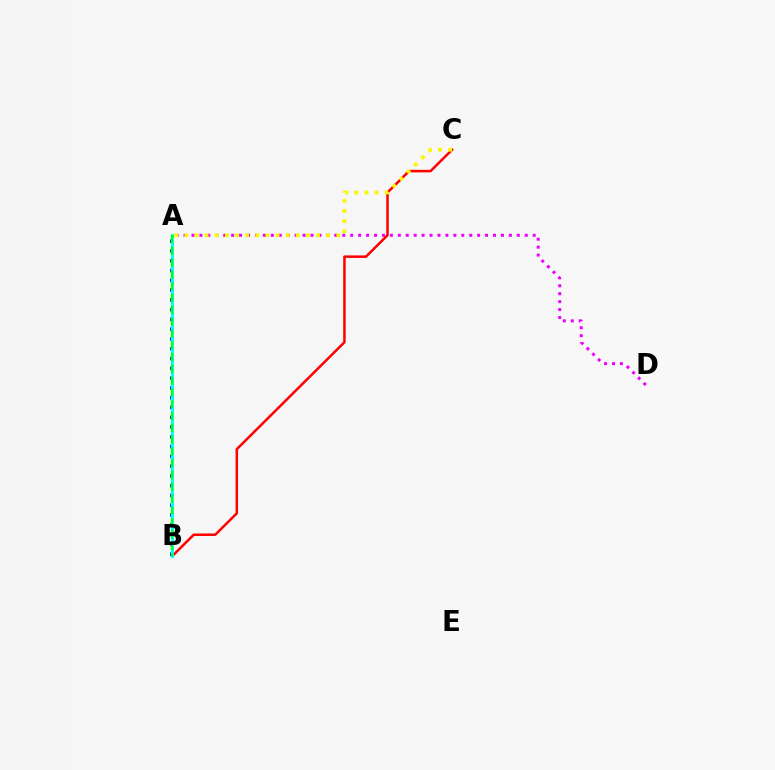{('A', 'D'): [{'color': '#ee00ff', 'line_style': 'dotted', 'thickness': 2.16}], ('B', 'C'): [{'color': '#ff0000', 'line_style': 'solid', 'thickness': 1.8}], ('A', 'B'): [{'color': '#0010ff', 'line_style': 'dotted', 'thickness': 2.66}, {'color': '#00fff6', 'line_style': 'solid', 'thickness': 2.17}, {'color': '#08ff00', 'line_style': 'dashed', 'thickness': 1.6}], ('A', 'C'): [{'color': '#fcf500', 'line_style': 'dotted', 'thickness': 2.75}]}